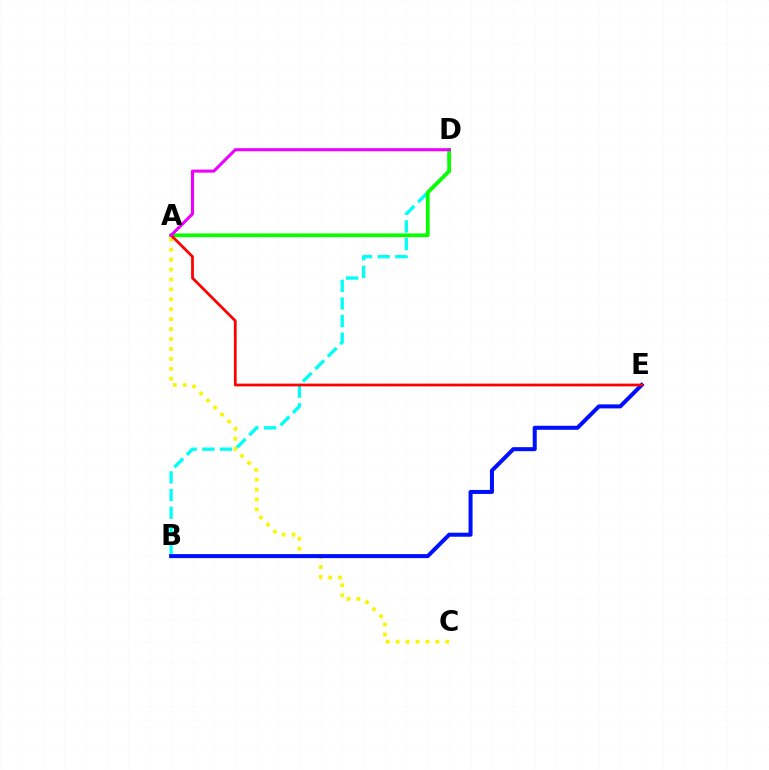{('B', 'D'): [{'color': '#00fff6', 'line_style': 'dashed', 'thickness': 2.4}], ('A', 'C'): [{'color': '#fcf500', 'line_style': 'dotted', 'thickness': 2.7}], ('A', 'D'): [{'color': '#08ff00', 'line_style': 'solid', 'thickness': 2.69}, {'color': '#ee00ff', 'line_style': 'solid', 'thickness': 2.2}], ('B', 'E'): [{'color': '#0010ff', 'line_style': 'solid', 'thickness': 2.9}], ('A', 'E'): [{'color': '#ff0000', 'line_style': 'solid', 'thickness': 1.98}]}